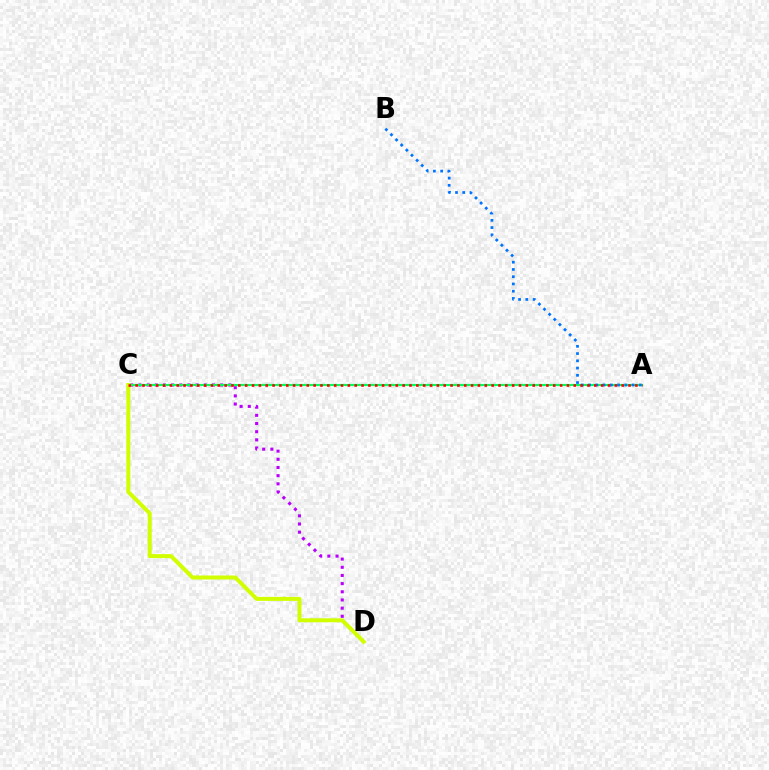{('C', 'D'): [{'color': '#b900ff', 'line_style': 'dotted', 'thickness': 2.22}, {'color': '#d1ff00', 'line_style': 'solid', 'thickness': 2.87}], ('A', 'C'): [{'color': '#00ff5c', 'line_style': 'solid', 'thickness': 1.56}, {'color': '#ff0000', 'line_style': 'dotted', 'thickness': 1.86}], ('A', 'B'): [{'color': '#0074ff', 'line_style': 'dotted', 'thickness': 1.97}]}